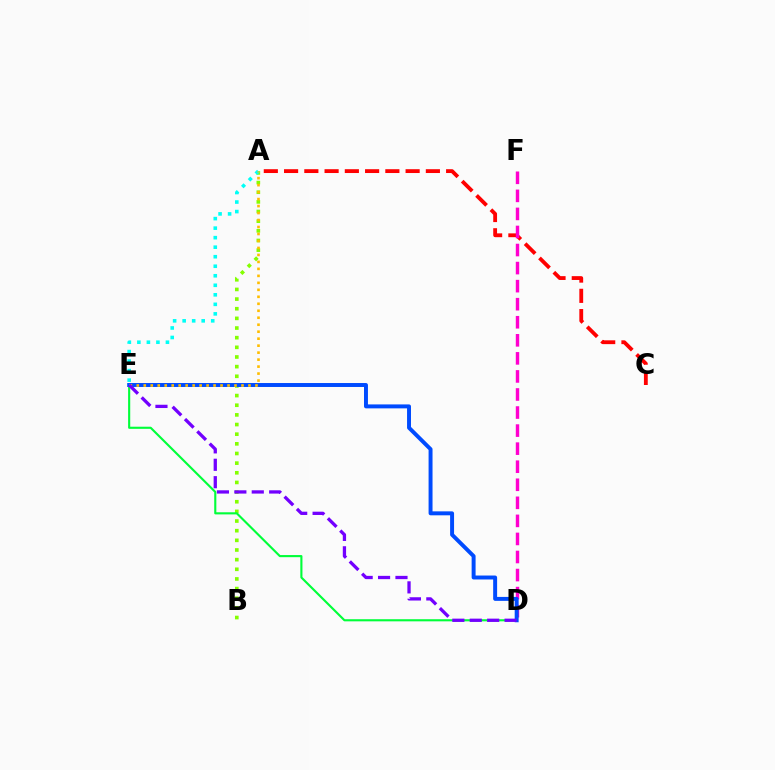{('A', 'C'): [{'color': '#ff0000', 'line_style': 'dashed', 'thickness': 2.75}], ('A', 'B'): [{'color': '#84ff00', 'line_style': 'dotted', 'thickness': 2.62}], ('D', 'E'): [{'color': '#00ff39', 'line_style': 'solid', 'thickness': 1.53}, {'color': '#004bff', 'line_style': 'solid', 'thickness': 2.84}, {'color': '#7200ff', 'line_style': 'dashed', 'thickness': 2.37}], ('D', 'F'): [{'color': '#ff00cf', 'line_style': 'dashed', 'thickness': 2.45}], ('A', 'E'): [{'color': '#00fff6', 'line_style': 'dotted', 'thickness': 2.59}, {'color': '#ffbd00', 'line_style': 'dotted', 'thickness': 1.9}]}